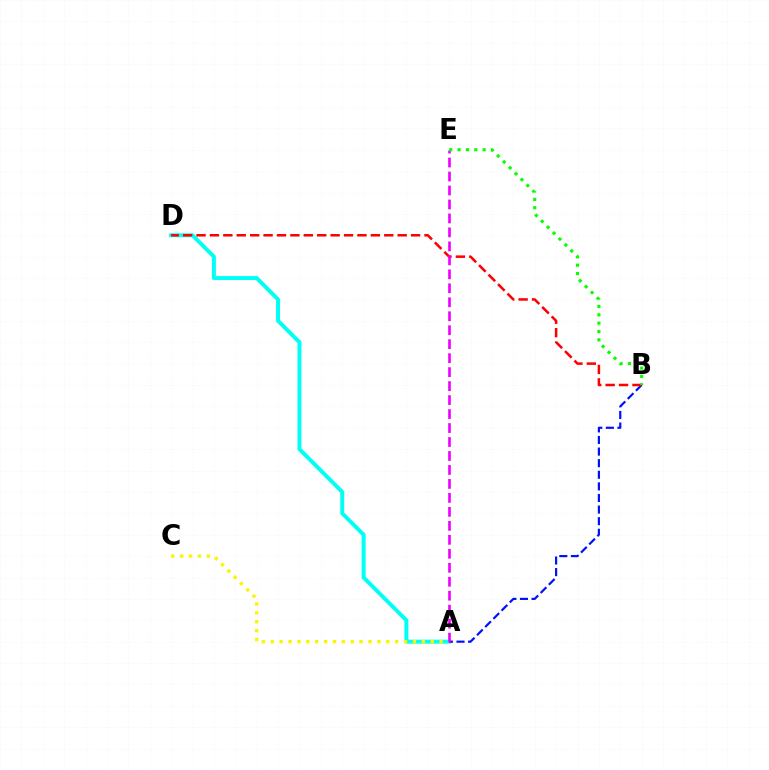{('A', 'D'): [{'color': '#00fff6', 'line_style': 'solid', 'thickness': 2.85}], ('A', 'C'): [{'color': '#fcf500', 'line_style': 'dotted', 'thickness': 2.41}], ('A', 'B'): [{'color': '#0010ff', 'line_style': 'dashed', 'thickness': 1.58}], ('B', 'D'): [{'color': '#ff0000', 'line_style': 'dashed', 'thickness': 1.82}], ('A', 'E'): [{'color': '#ee00ff', 'line_style': 'dashed', 'thickness': 1.9}], ('B', 'E'): [{'color': '#08ff00', 'line_style': 'dotted', 'thickness': 2.27}]}